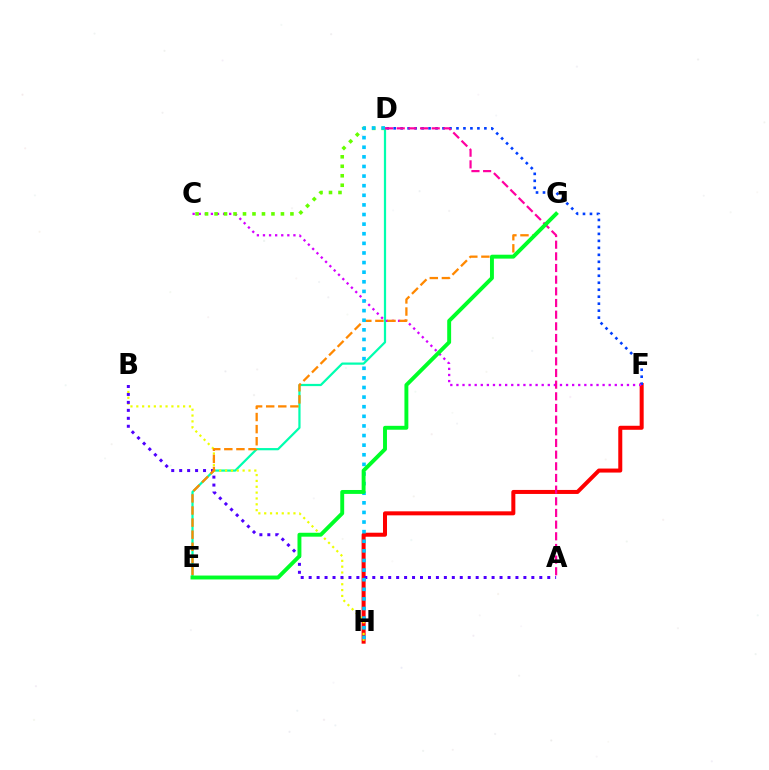{('F', 'H'): [{'color': '#ff0000', 'line_style': 'solid', 'thickness': 2.89}], ('D', 'F'): [{'color': '#003fff', 'line_style': 'dotted', 'thickness': 1.9}], ('D', 'E'): [{'color': '#00ffaf', 'line_style': 'solid', 'thickness': 1.6}], ('C', 'F'): [{'color': '#d600ff', 'line_style': 'dotted', 'thickness': 1.65}], ('B', 'H'): [{'color': '#eeff00', 'line_style': 'dotted', 'thickness': 1.59}], ('A', 'B'): [{'color': '#4f00ff', 'line_style': 'dotted', 'thickness': 2.16}], ('E', 'G'): [{'color': '#ff8800', 'line_style': 'dashed', 'thickness': 1.64}, {'color': '#00ff27', 'line_style': 'solid', 'thickness': 2.81}], ('C', 'D'): [{'color': '#66ff00', 'line_style': 'dotted', 'thickness': 2.58}], ('A', 'D'): [{'color': '#ff00a0', 'line_style': 'dashed', 'thickness': 1.58}], ('D', 'H'): [{'color': '#00c7ff', 'line_style': 'dotted', 'thickness': 2.61}]}